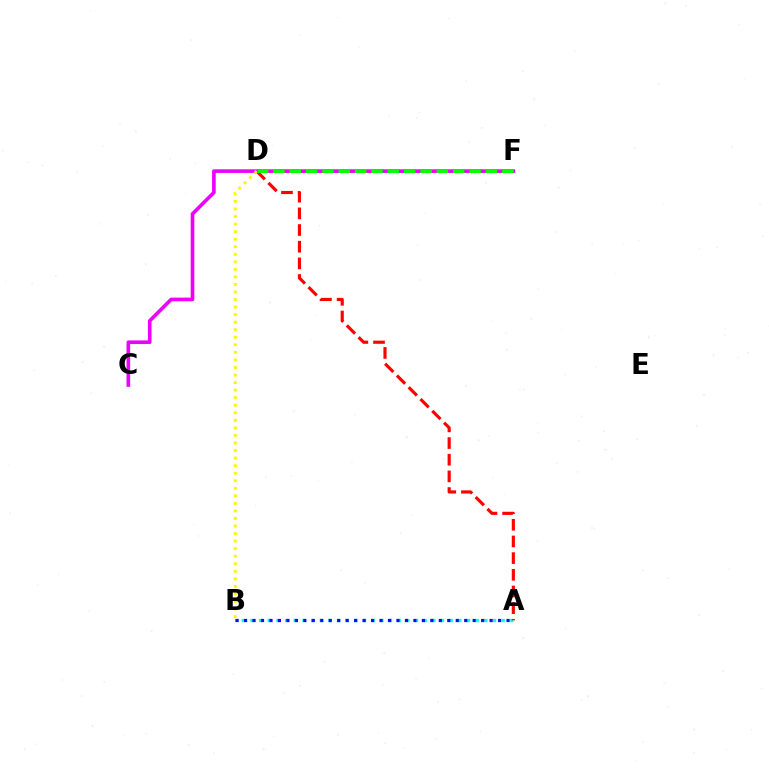{('C', 'F'): [{'color': '#ee00ff', 'line_style': 'solid', 'thickness': 2.61}], ('A', 'B'): [{'color': '#00fff6', 'line_style': 'dotted', 'thickness': 2.35}, {'color': '#0010ff', 'line_style': 'dotted', 'thickness': 2.3}], ('A', 'D'): [{'color': '#ff0000', 'line_style': 'dashed', 'thickness': 2.26}], ('B', 'D'): [{'color': '#fcf500', 'line_style': 'dotted', 'thickness': 2.05}], ('D', 'F'): [{'color': '#08ff00', 'line_style': 'dashed', 'thickness': 2.22}]}